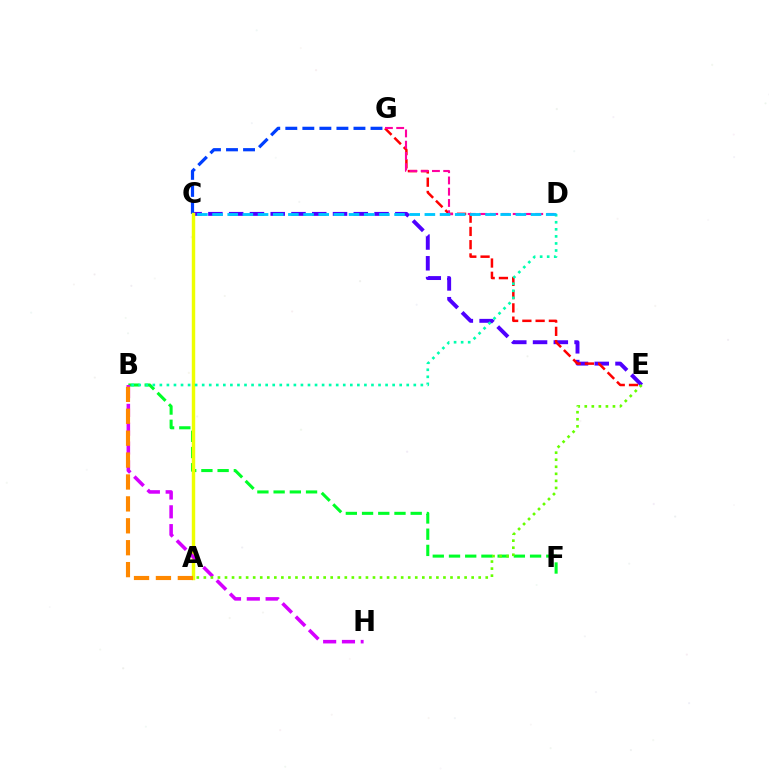{('B', 'F'): [{'color': '#00ff27', 'line_style': 'dashed', 'thickness': 2.2}], ('C', 'E'): [{'color': '#4f00ff', 'line_style': 'dashed', 'thickness': 2.82}], ('C', 'G'): [{'color': '#003fff', 'line_style': 'dashed', 'thickness': 2.31}], ('A', 'C'): [{'color': '#eeff00', 'line_style': 'solid', 'thickness': 2.47}], ('B', 'H'): [{'color': '#d600ff', 'line_style': 'dashed', 'thickness': 2.56}], ('A', 'B'): [{'color': '#ff8800', 'line_style': 'dashed', 'thickness': 2.98}], ('E', 'G'): [{'color': '#ff0000', 'line_style': 'dashed', 'thickness': 1.8}], ('B', 'D'): [{'color': '#00ffaf', 'line_style': 'dotted', 'thickness': 1.92}], ('D', 'G'): [{'color': '#ff00a0', 'line_style': 'dashed', 'thickness': 1.53}], ('A', 'E'): [{'color': '#66ff00', 'line_style': 'dotted', 'thickness': 1.91}], ('C', 'D'): [{'color': '#00c7ff', 'line_style': 'dashed', 'thickness': 2.06}]}